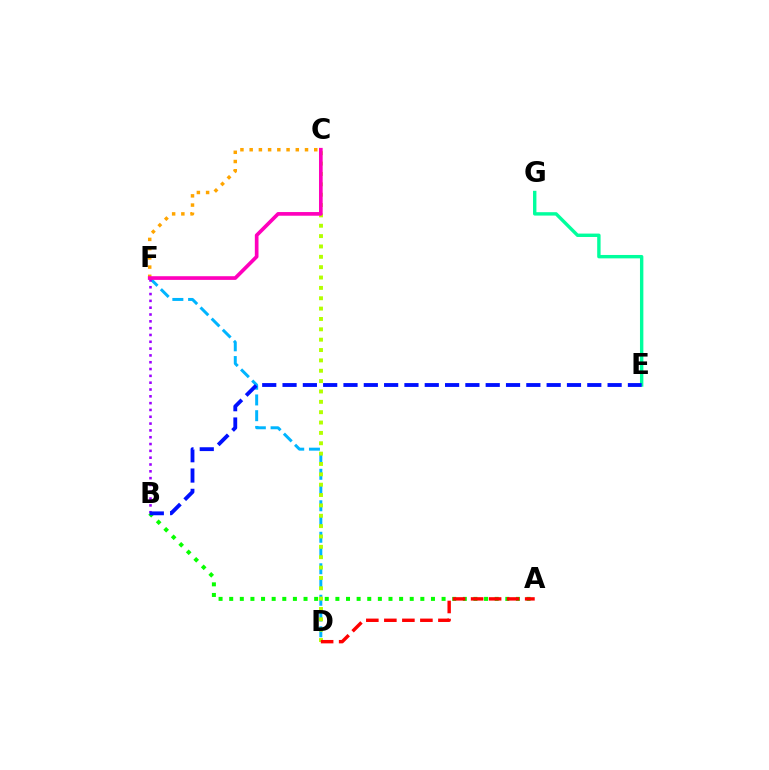{('D', 'F'): [{'color': '#00b5ff', 'line_style': 'dashed', 'thickness': 2.14}], ('C', 'D'): [{'color': '#b3ff00', 'line_style': 'dotted', 'thickness': 2.81}], ('B', 'F'): [{'color': '#9b00ff', 'line_style': 'dotted', 'thickness': 1.85}], ('A', 'B'): [{'color': '#08ff00', 'line_style': 'dotted', 'thickness': 2.89}], ('A', 'D'): [{'color': '#ff0000', 'line_style': 'dashed', 'thickness': 2.45}], ('C', 'F'): [{'color': '#ffa500', 'line_style': 'dotted', 'thickness': 2.51}, {'color': '#ff00bd', 'line_style': 'solid', 'thickness': 2.64}], ('E', 'G'): [{'color': '#00ff9d', 'line_style': 'solid', 'thickness': 2.44}], ('B', 'E'): [{'color': '#0010ff', 'line_style': 'dashed', 'thickness': 2.76}]}